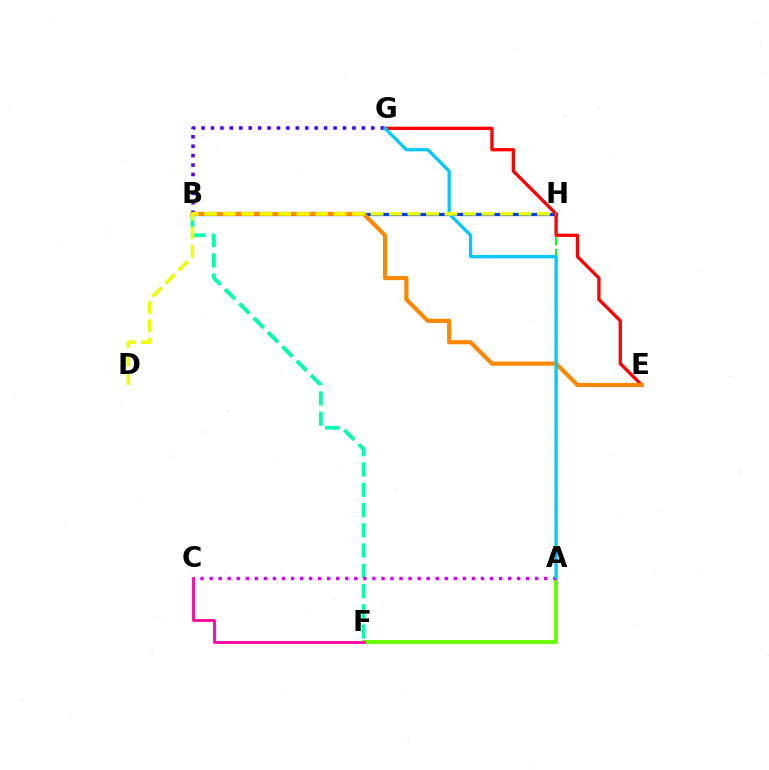{('B', 'F'): [{'color': '#00ffaf', 'line_style': 'dashed', 'thickness': 2.75}], ('B', 'H'): [{'color': '#003fff', 'line_style': 'solid', 'thickness': 2.34}], ('A', 'H'): [{'color': '#00ff27', 'line_style': 'dashed', 'thickness': 1.57}], ('E', 'G'): [{'color': '#ff0000', 'line_style': 'solid', 'thickness': 2.37}], ('B', 'G'): [{'color': '#4f00ff', 'line_style': 'dotted', 'thickness': 2.56}], ('B', 'E'): [{'color': '#ff8800', 'line_style': 'solid', 'thickness': 3.0}], ('A', 'F'): [{'color': '#66ff00', 'line_style': 'solid', 'thickness': 2.77}], ('A', 'C'): [{'color': '#d600ff', 'line_style': 'dotted', 'thickness': 2.46}], ('A', 'G'): [{'color': '#00c7ff', 'line_style': 'solid', 'thickness': 2.33}], ('C', 'F'): [{'color': '#ff00a0', 'line_style': 'solid', 'thickness': 2.0}], ('D', 'H'): [{'color': '#eeff00', 'line_style': 'dashed', 'thickness': 2.51}]}